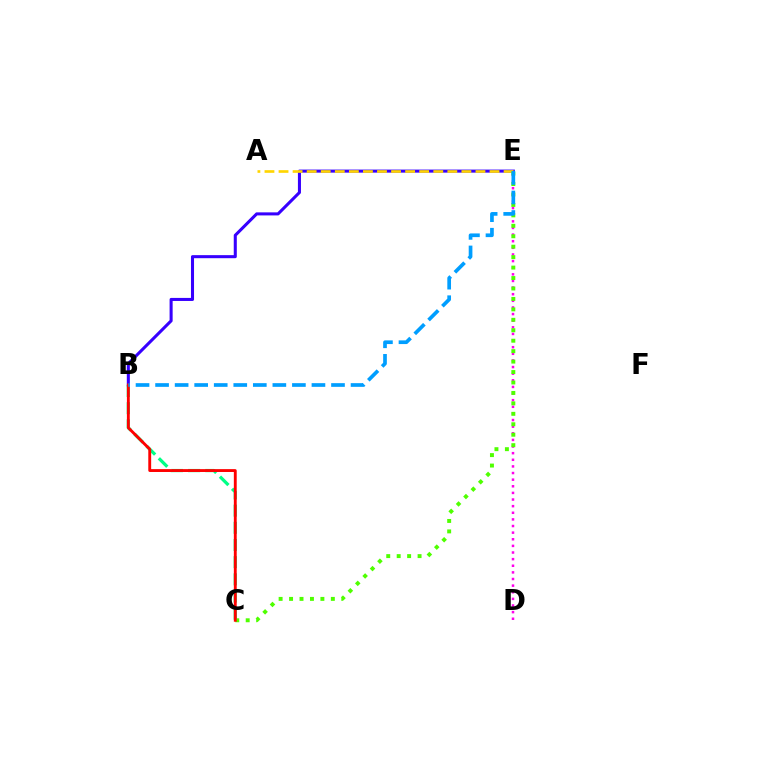{('B', 'E'): [{'color': '#3700ff', 'line_style': 'solid', 'thickness': 2.2}, {'color': '#009eff', 'line_style': 'dashed', 'thickness': 2.66}], ('B', 'C'): [{'color': '#00ff86', 'line_style': 'dashed', 'thickness': 2.33}, {'color': '#ff0000', 'line_style': 'solid', 'thickness': 2.07}], ('D', 'E'): [{'color': '#ff00ed', 'line_style': 'dotted', 'thickness': 1.8}], ('A', 'E'): [{'color': '#ffd500', 'line_style': 'dashed', 'thickness': 1.91}], ('C', 'E'): [{'color': '#4fff00', 'line_style': 'dotted', 'thickness': 2.84}]}